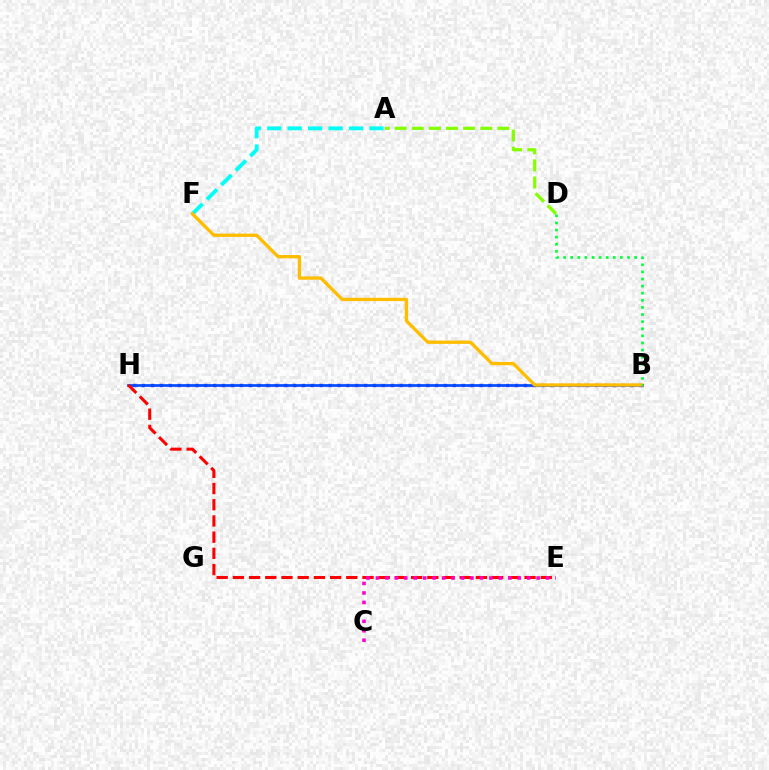{('B', 'H'): [{'color': '#7200ff', 'line_style': 'dotted', 'thickness': 2.41}, {'color': '#004bff', 'line_style': 'solid', 'thickness': 1.94}], ('A', 'F'): [{'color': '#00fff6', 'line_style': 'dashed', 'thickness': 2.78}], ('B', 'F'): [{'color': '#ffbd00', 'line_style': 'solid', 'thickness': 2.39}], ('E', 'H'): [{'color': '#ff0000', 'line_style': 'dashed', 'thickness': 2.2}], ('C', 'E'): [{'color': '#ff00cf', 'line_style': 'dotted', 'thickness': 2.57}], ('A', 'D'): [{'color': '#84ff00', 'line_style': 'dashed', 'thickness': 2.32}], ('B', 'D'): [{'color': '#00ff39', 'line_style': 'dotted', 'thickness': 1.93}]}